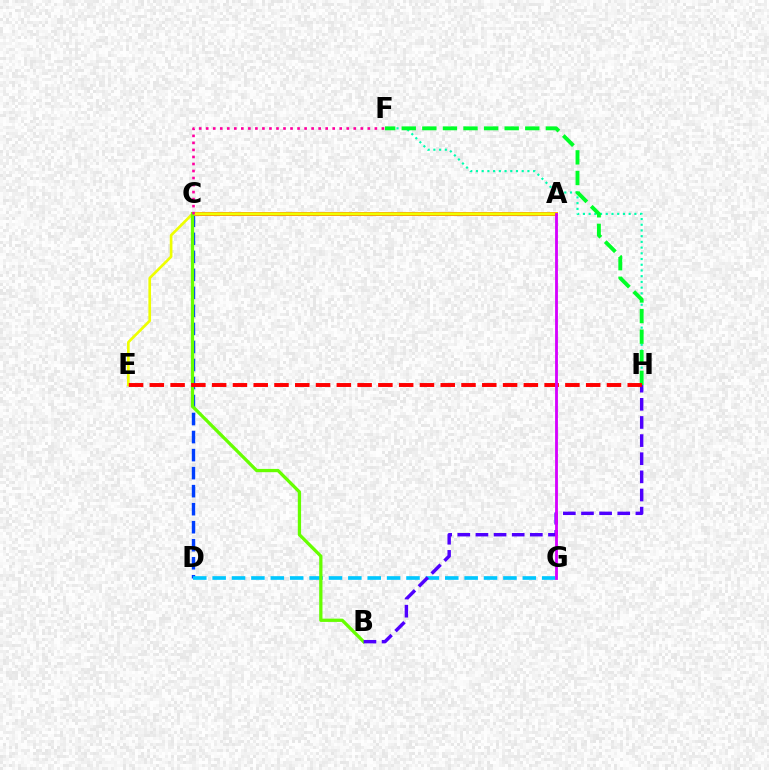{('C', 'D'): [{'color': '#003fff', 'line_style': 'dashed', 'thickness': 2.45}], ('D', 'G'): [{'color': '#00c7ff', 'line_style': 'dashed', 'thickness': 2.63}], ('A', 'C'): [{'color': '#ff8800', 'line_style': 'solid', 'thickness': 2.77}], ('F', 'H'): [{'color': '#00ffaf', 'line_style': 'dotted', 'thickness': 1.55}, {'color': '#00ff27', 'line_style': 'dashed', 'thickness': 2.8}], ('A', 'E'): [{'color': '#eeff00', 'line_style': 'solid', 'thickness': 1.91}], ('B', 'C'): [{'color': '#66ff00', 'line_style': 'solid', 'thickness': 2.36}], ('B', 'H'): [{'color': '#4f00ff', 'line_style': 'dashed', 'thickness': 2.46}], ('E', 'H'): [{'color': '#ff0000', 'line_style': 'dashed', 'thickness': 2.82}], ('C', 'F'): [{'color': '#ff00a0', 'line_style': 'dotted', 'thickness': 1.91}], ('A', 'G'): [{'color': '#d600ff', 'line_style': 'solid', 'thickness': 2.03}]}